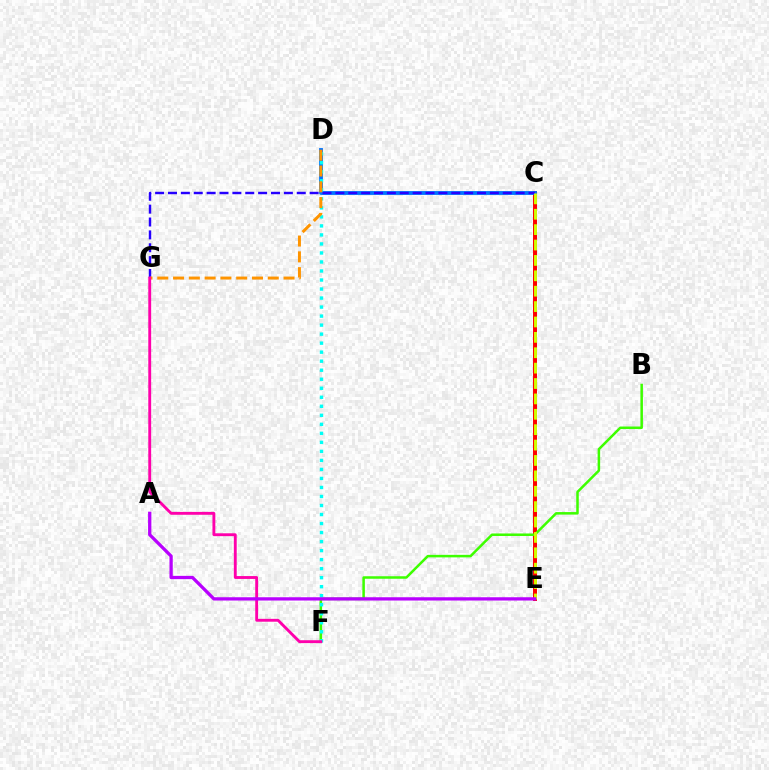{('C', 'E'): [{'color': '#00ff5c', 'line_style': 'dotted', 'thickness': 1.81}, {'color': '#ff0000', 'line_style': 'solid', 'thickness': 2.85}, {'color': '#d1ff00', 'line_style': 'dashed', 'thickness': 2.09}], ('C', 'D'): [{'color': '#0074ff', 'line_style': 'solid', 'thickness': 2.75}], ('C', 'G'): [{'color': '#2500ff', 'line_style': 'dashed', 'thickness': 1.75}], ('B', 'F'): [{'color': '#3dff00', 'line_style': 'solid', 'thickness': 1.81}], ('D', 'F'): [{'color': '#00fff6', 'line_style': 'dotted', 'thickness': 2.45}], ('D', 'G'): [{'color': '#ff9400', 'line_style': 'dashed', 'thickness': 2.14}], ('F', 'G'): [{'color': '#ff00ac', 'line_style': 'solid', 'thickness': 2.07}], ('A', 'E'): [{'color': '#b900ff', 'line_style': 'solid', 'thickness': 2.36}]}